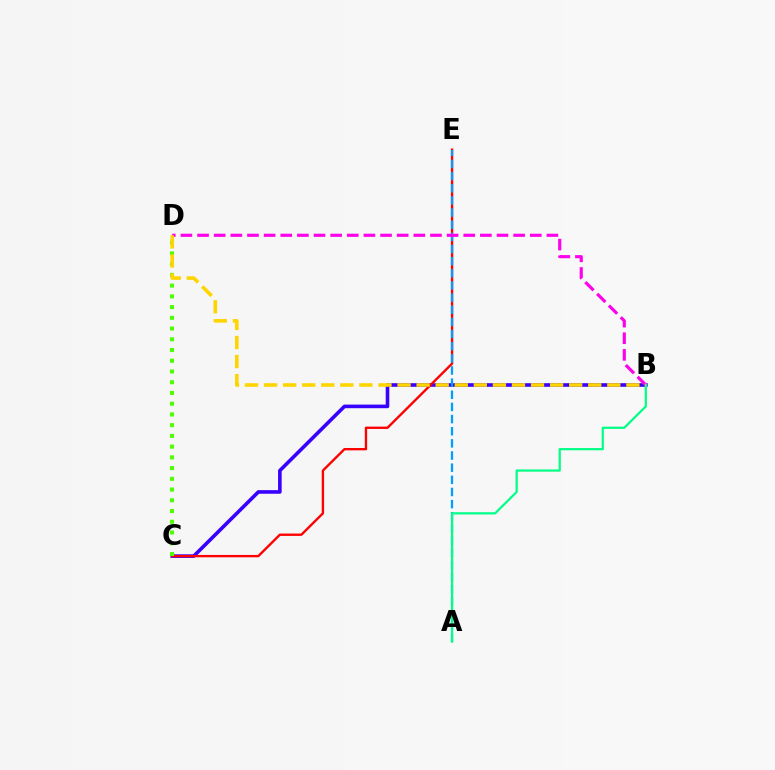{('B', 'C'): [{'color': '#3700ff', 'line_style': 'solid', 'thickness': 2.59}], ('C', 'E'): [{'color': '#ff0000', 'line_style': 'solid', 'thickness': 1.69}], ('A', 'E'): [{'color': '#009eff', 'line_style': 'dashed', 'thickness': 1.65}], ('B', 'D'): [{'color': '#ff00ed', 'line_style': 'dashed', 'thickness': 2.26}, {'color': '#ffd500', 'line_style': 'dashed', 'thickness': 2.59}], ('A', 'B'): [{'color': '#00ff86', 'line_style': 'solid', 'thickness': 1.6}], ('C', 'D'): [{'color': '#4fff00', 'line_style': 'dotted', 'thickness': 2.92}]}